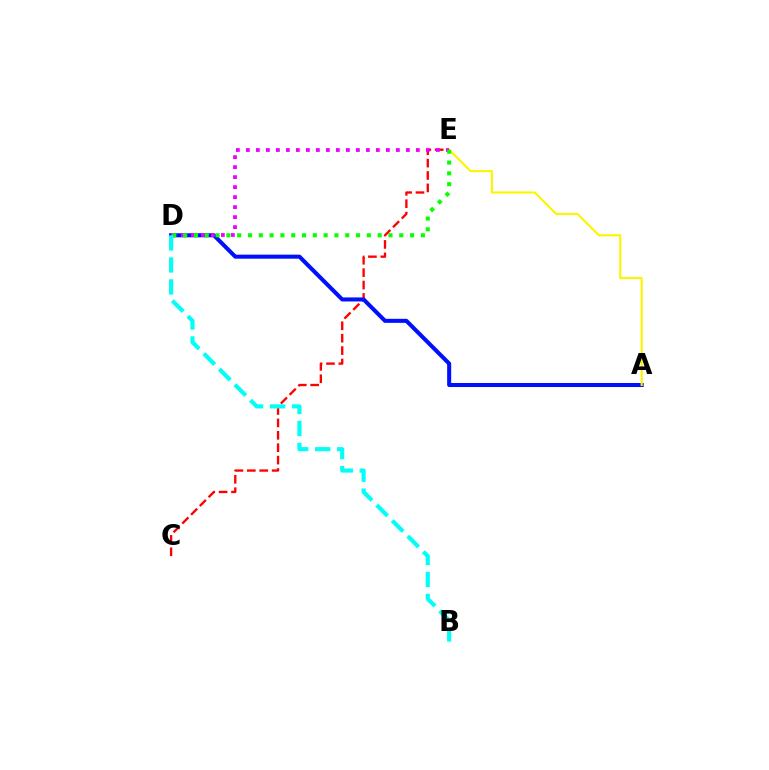{('C', 'E'): [{'color': '#ff0000', 'line_style': 'dashed', 'thickness': 1.68}], ('A', 'D'): [{'color': '#0010ff', 'line_style': 'solid', 'thickness': 2.91}], ('A', 'E'): [{'color': '#fcf500', 'line_style': 'solid', 'thickness': 1.53}], ('D', 'E'): [{'color': '#ee00ff', 'line_style': 'dotted', 'thickness': 2.72}, {'color': '#08ff00', 'line_style': 'dotted', 'thickness': 2.94}], ('B', 'D'): [{'color': '#00fff6', 'line_style': 'dashed', 'thickness': 2.99}]}